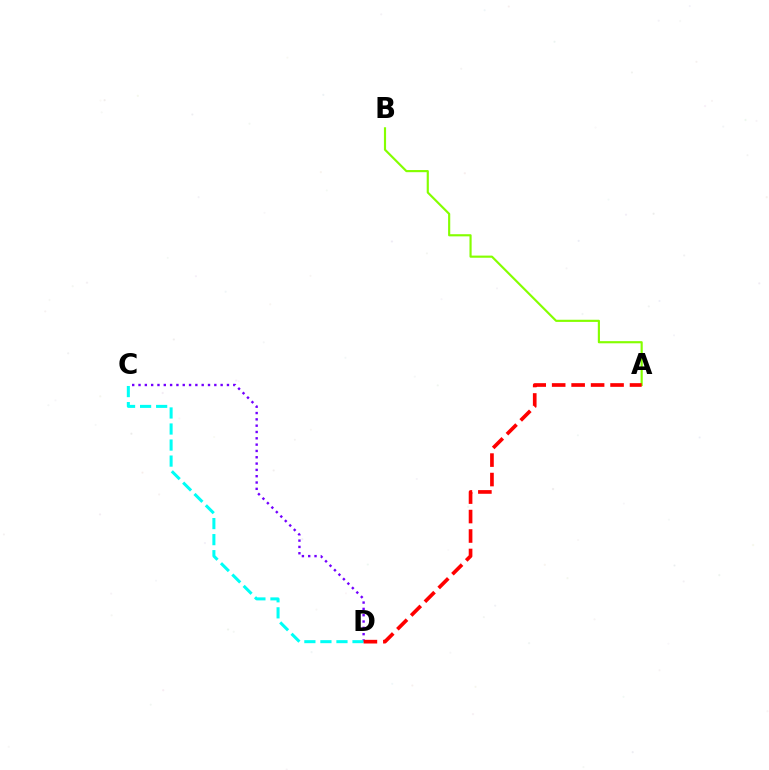{('C', 'D'): [{'color': '#7200ff', 'line_style': 'dotted', 'thickness': 1.72}, {'color': '#00fff6', 'line_style': 'dashed', 'thickness': 2.18}], ('A', 'B'): [{'color': '#84ff00', 'line_style': 'solid', 'thickness': 1.55}], ('A', 'D'): [{'color': '#ff0000', 'line_style': 'dashed', 'thickness': 2.64}]}